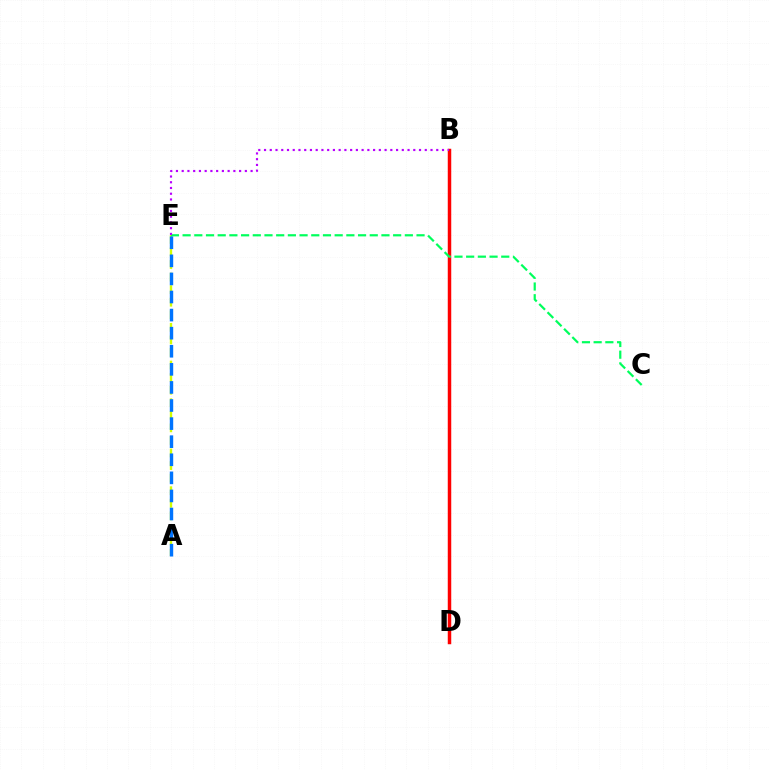{('B', 'D'): [{'color': '#ff0000', 'line_style': 'solid', 'thickness': 2.5}], ('A', 'E'): [{'color': '#d1ff00', 'line_style': 'dashed', 'thickness': 1.71}, {'color': '#0074ff', 'line_style': 'dashed', 'thickness': 2.46}], ('C', 'E'): [{'color': '#00ff5c', 'line_style': 'dashed', 'thickness': 1.59}], ('B', 'E'): [{'color': '#b900ff', 'line_style': 'dotted', 'thickness': 1.56}]}